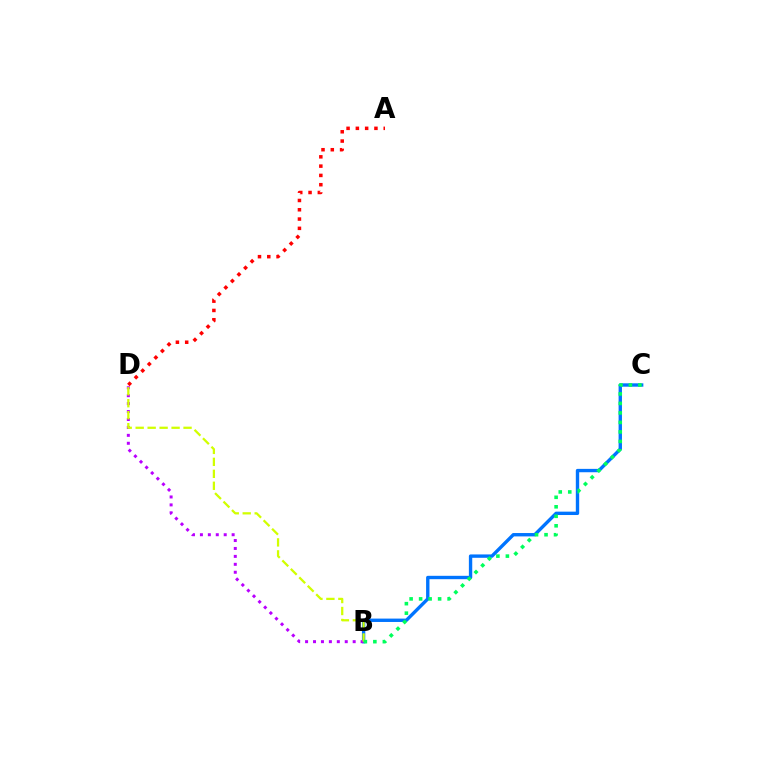{('B', 'C'): [{'color': '#0074ff', 'line_style': 'solid', 'thickness': 2.43}, {'color': '#00ff5c', 'line_style': 'dotted', 'thickness': 2.58}], ('B', 'D'): [{'color': '#b900ff', 'line_style': 'dotted', 'thickness': 2.16}, {'color': '#d1ff00', 'line_style': 'dashed', 'thickness': 1.63}], ('A', 'D'): [{'color': '#ff0000', 'line_style': 'dotted', 'thickness': 2.52}]}